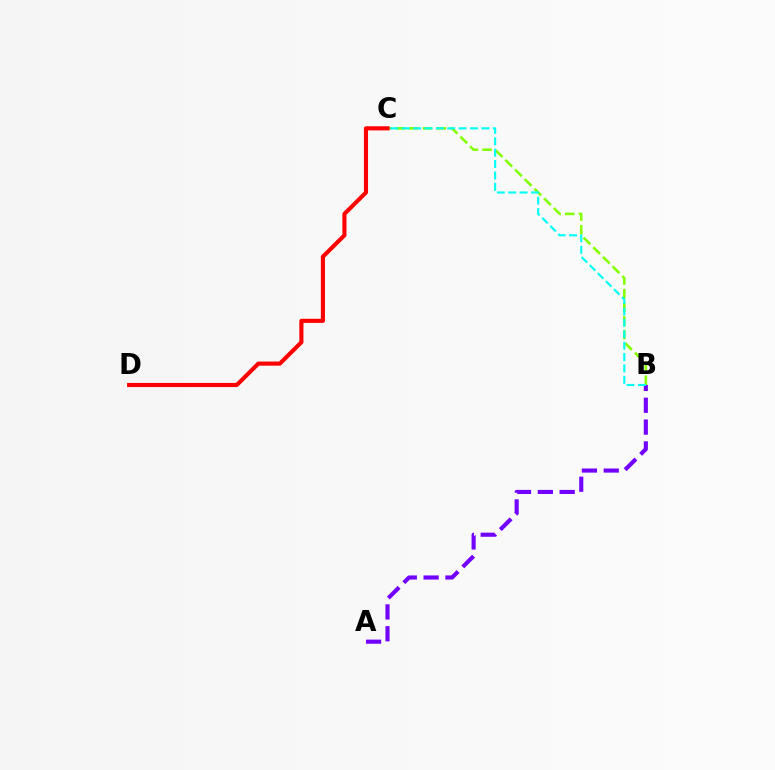{('B', 'C'): [{'color': '#84ff00', 'line_style': 'dashed', 'thickness': 1.85}, {'color': '#00fff6', 'line_style': 'dashed', 'thickness': 1.55}], ('C', 'D'): [{'color': '#ff0000', 'line_style': 'solid', 'thickness': 2.97}], ('A', 'B'): [{'color': '#7200ff', 'line_style': 'dashed', 'thickness': 2.97}]}